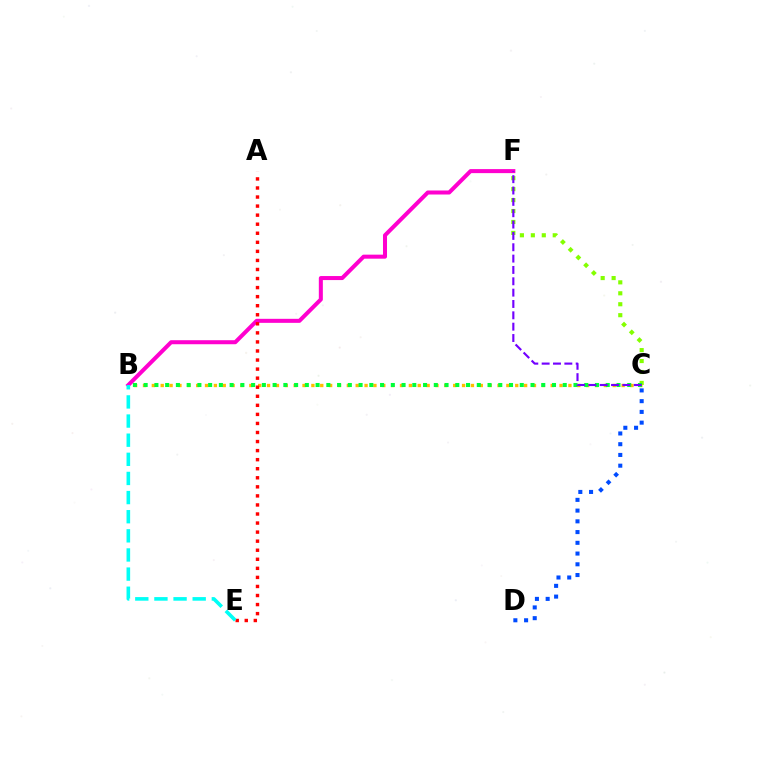{('C', 'F'): [{'color': '#84ff00', 'line_style': 'dotted', 'thickness': 2.97}, {'color': '#7200ff', 'line_style': 'dashed', 'thickness': 1.54}], ('B', 'C'): [{'color': '#ffbd00', 'line_style': 'dotted', 'thickness': 2.41}, {'color': '#00ff39', 'line_style': 'dotted', 'thickness': 2.92}], ('C', 'D'): [{'color': '#004bff', 'line_style': 'dotted', 'thickness': 2.92}], ('B', 'F'): [{'color': '#ff00cf', 'line_style': 'solid', 'thickness': 2.9}], ('A', 'E'): [{'color': '#ff0000', 'line_style': 'dotted', 'thickness': 2.46}], ('B', 'E'): [{'color': '#00fff6', 'line_style': 'dashed', 'thickness': 2.6}]}